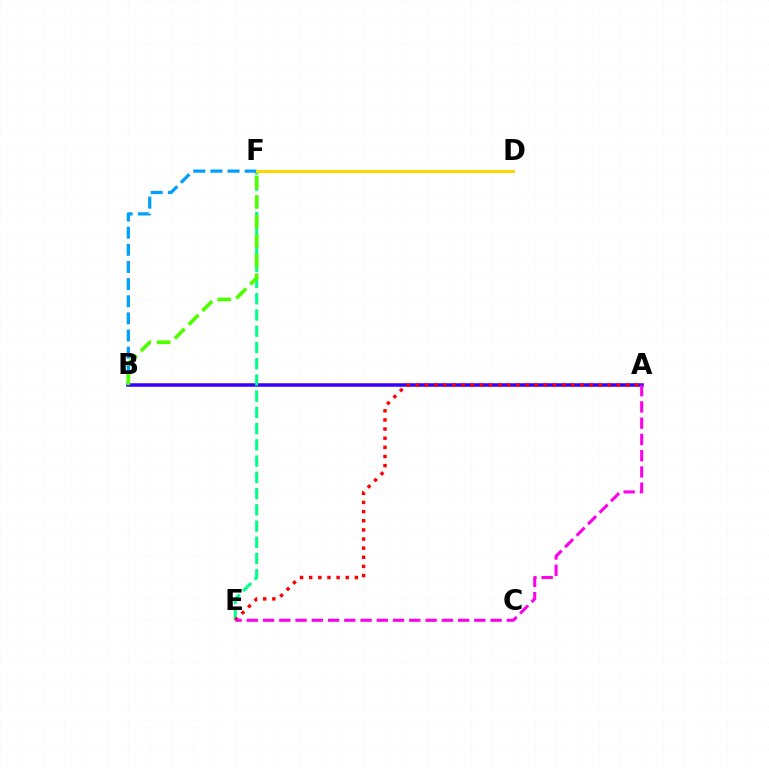{('A', 'B'): [{'color': '#3700ff', 'line_style': 'solid', 'thickness': 2.53}], ('E', 'F'): [{'color': '#00ff86', 'line_style': 'dashed', 'thickness': 2.21}], ('B', 'F'): [{'color': '#009eff', 'line_style': 'dashed', 'thickness': 2.33}, {'color': '#4fff00', 'line_style': 'dashed', 'thickness': 2.66}], ('A', 'E'): [{'color': '#ff0000', 'line_style': 'dotted', 'thickness': 2.48}, {'color': '#ff00ed', 'line_style': 'dashed', 'thickness': 2.21}], ('D', 'F'): [{'color': '#ffd500', 'line_style': 'solid', 'thickness': 2.17}]}